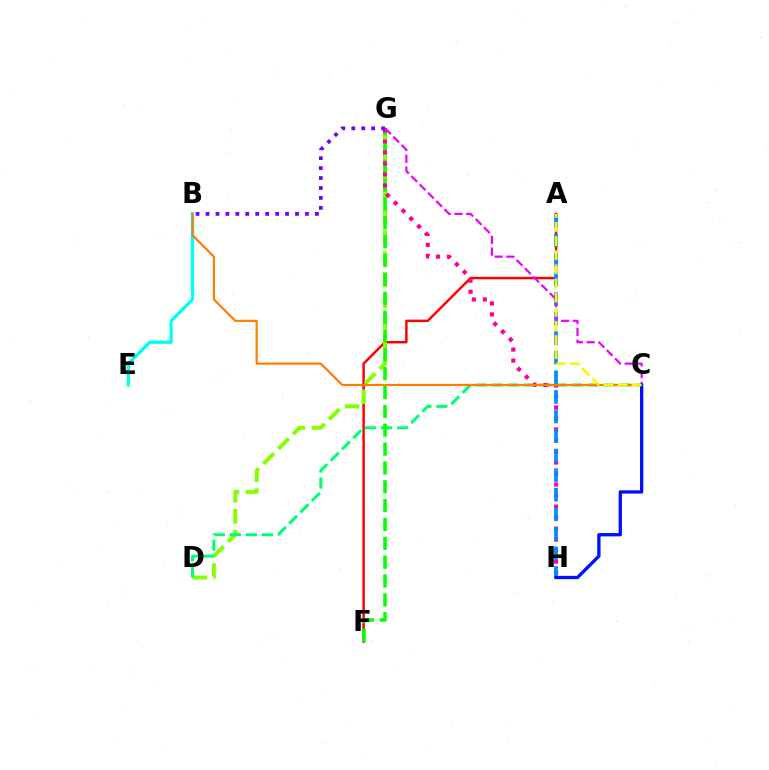{('A', 'F'): [{'color': '#ff0000', 'line_style': 'solid', 'thickness': 1.77}], ('D', 'G'): [{'color': '#84ff00', 'line_style': 'dashed', 'thickness': 2.86}], ('C', 'D'): [{'color': '#00ff74', 'line_style': 'dashed', 'thickness': 2.17}], ('B', 'E'): [{'color': '#00fff6', 'line_style': 'solid', 'thickness': 2.38}], ('F', 'G'): [{'color': '#08ff00', 'line_style': 'dashed', 'thickness': 2.56}], ('G', 'H'): [{'color': '#ff0094', 'line_style': 'dotted', 'thickness': 2.99}], ('A', 'H'): [{'color': '#008cff', 'line_style': 'dashed', 'thickness': 2.66}], ('B', 'C'): [{'color': '#ff7c00', 'line_style': 'solid', 'thickness': 1.56}], ('C', 'G'): [{'color': '#ee00ff', 'line_style': 'dashed', 'thickness': 1.59}], ('C', 'H'): [{'color': '#0010ff', 'line_style': 'solid', 'thickness': 2.38}], ('A', 'C'): [{'color': '#fcf500', 'line_style': 'dashed', 'thickness': 1.92}], ('B', 'G'): [{'color': '#7200ff', 'line_style': 'dotted', 'thickness': 2.7}]}